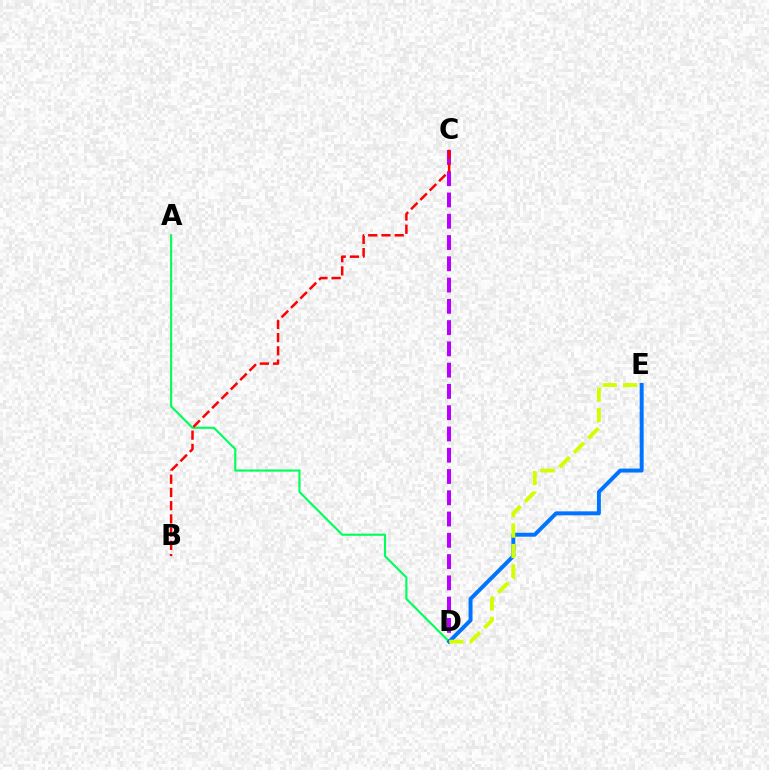{('C', 'D'): [{'color': '#b900ff', 'line_style': 'dashed', 'thickness': 2.89}], ('A', 'D'): [{'color': '#00ff5c', 'line_style': 'solid', 'thickness': 1.54}], ('D', 'E'): [{'color': '#0074ff', 'line_style': 'solid', 'thickness': 2.85}, {'color': '#d1ff00', 'line_style': 'dashed', 'thickness': 2.78}], ('B', 'C'): [{'color': '#ff0000', 'line_style': 'dashed', 'thickness': 1.8}]}